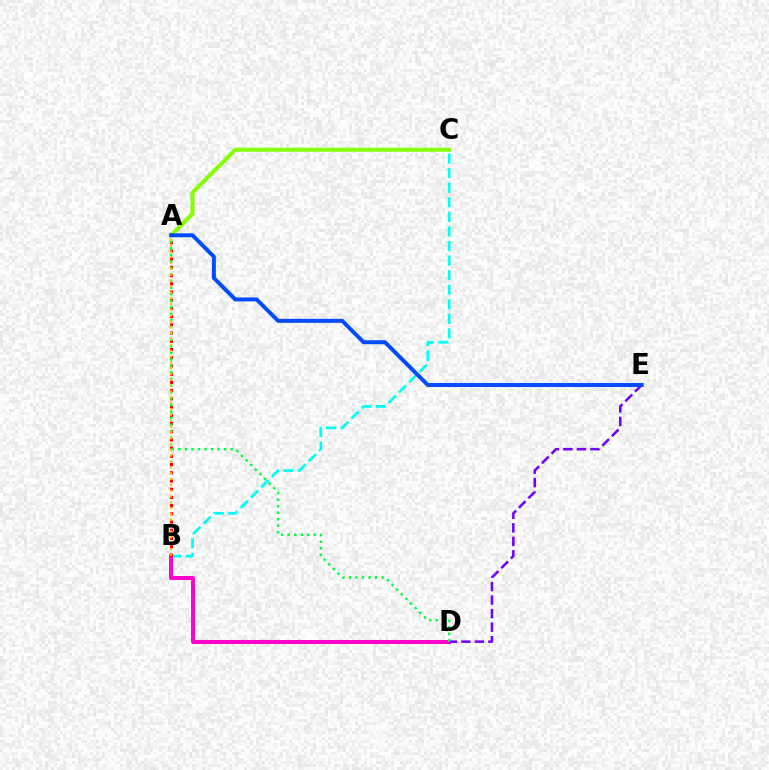{('B', 'C'): [{'color': '#00fff6', 'line_style': 'dashed', 'thickness': 1.98}], ('B', 'D'): [{'color': '#ff00cf', 'line_style': 'solid', 'thickness': 2.85}], ('A', 'B'): [{'color': '#ff0000', 'line_style': 'dotted', 'thickness': 2.23}, {'color': '#ffbd00', 'line_style': 'dotted', 'thickness': 1.59}], ('A', 'C'): [{'color': '#84ff00', 'line_style': 'solid', 'thickness': 2.9}], ('D', 'E'): [{'color': '#7200ff', 'line_style': 'dashed', 'thickness': 1.84}], ('A', 'D'): [{'color': '#00ff39', 'line_style': 'dotted', 'thickness': 1.77}], ('A', 'E'): [{'color': '#004bff', 'line_style': 'solid', 'thickness': 2.84}]}